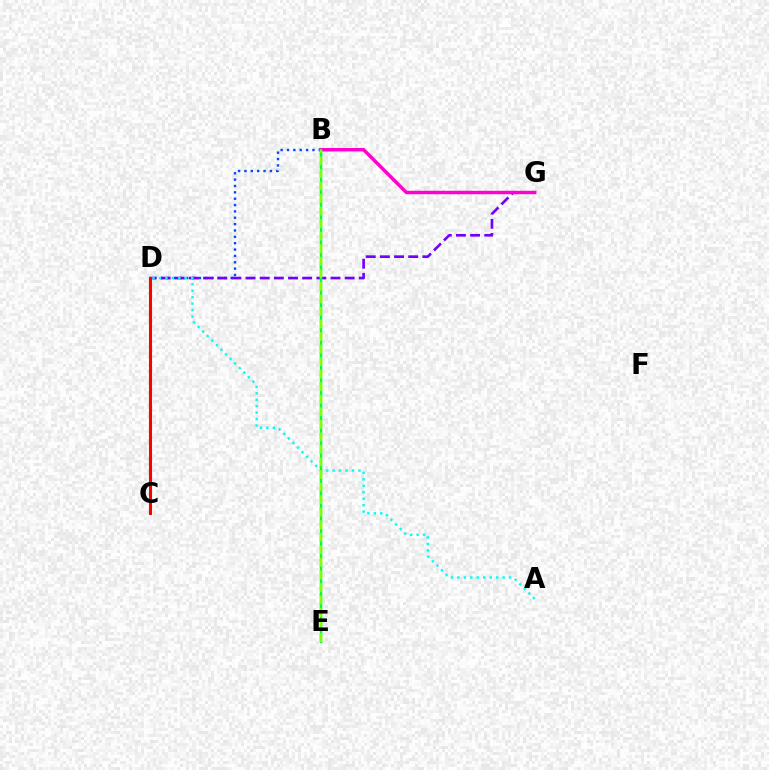{('C', 'D'): [{'color': '#ffbd00', 'line_style': 'dotted', 'thickness': 1.6}, {'color': '#ff0000', 'line_style': 'solid', 'thickness': 2.19}], ('B', 'D'): [{'color': '#004bff', 'line_style': 'dotted', 'thickness': 1.73}], ('D', 'G'): [{'color': '#7200ff', 'line_style': 'dashed', 'thickness': 1.92}], ('B', 'G'): [{'color': '#ff00cf', 'line_style': 'solid', 'thickness': 2.49}], ('A', 'D'): [{'color': '#00fff6', 'line_style': 'dotted', 'thickness': 1.75}], ('B', 'E'): [{'color': '#00ff39', 'line_style': 'solid', 'thickness': 1.78}, {'color': '#84ff00', 'line_style': 'dashed', 'thickness': 1.7}]}